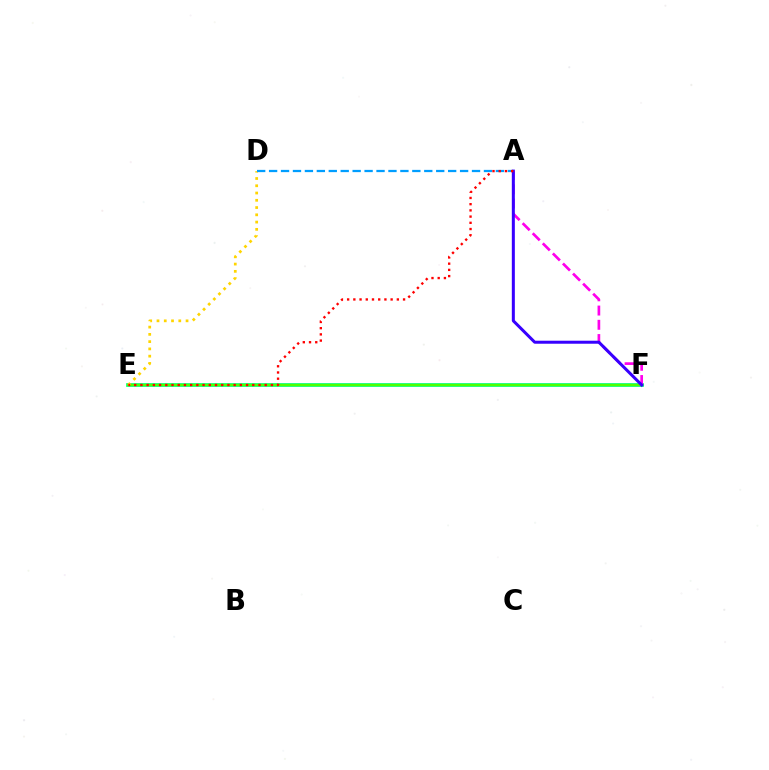{('E', 'F'): [{'color': '#00ff86', 'line_style': 'solid', 'thickness': 2.68}, {'color': '#4fff00', 'line_style': 'solid', 'thickness': 1.66}], ('D', 'E'): [{'color': '#ffd500', 'line_style': 'dotted', 'thickness': 1.97}], ('A', 'D'): [{'color': '#009eff', 'line_style': 'dashed', 'thickness': 1.62}], ('A', 'F'): [{'color': '#ff00ed', 'line_style': 'dashed', 'thickness': 1.94}, {'color': '#3700ff', 'line_style': 'solid', 'thickness': 2.17}], ('A', 'E'): [{'color': '#ff0000', 'line_style': 'dotted', 'thickness': 1.69}]}